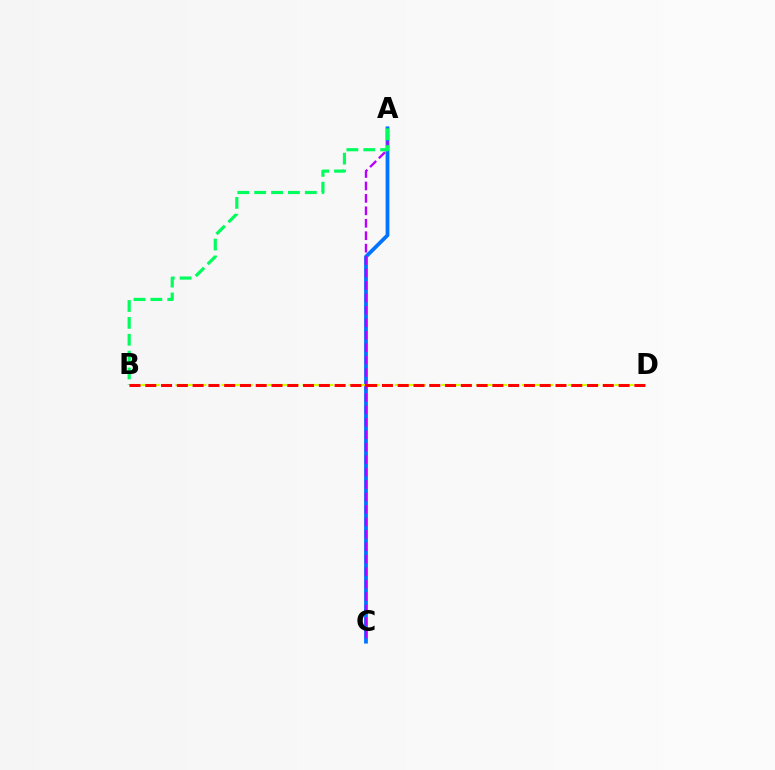{('A', 'C'): [{'color': '#0074ff', 'line_style': 'solid', 'thickness': 2.71}, {'color': '#b900ff', 'line_style': 'dashed', 'thickness': 1.69}], ('B', 'D'): [{'color': '#d1ff00', 'line_style': 'dashed', 'thickness': 1.57}, {'color': '#ff0000', 'line_style': 'dashed', 'thickness': 2.14}], ('A', 'B'): [{'color': '#00ff5c', 'line_style': 'dashed', 'thickness': 2.29}]}